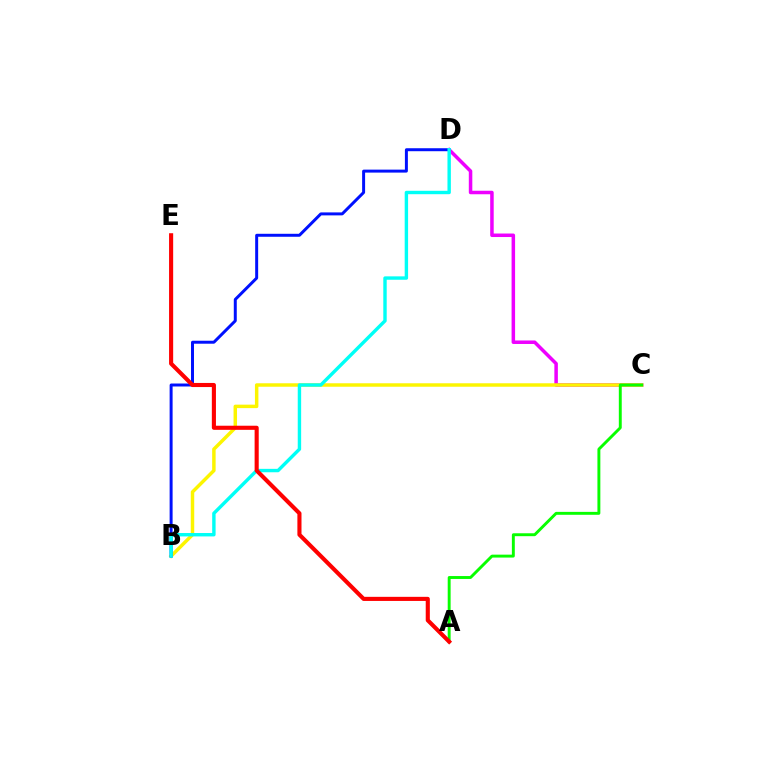{('C', 'D'): [{'color': '#ee00ff', 'line_style': 'solid', 'thickness': 2.52}], ('B', 'C'): [{'color': '#fcf500', 'line_style': 'solid', 'thickness': 2.49}], ('A', 'C'): [{'color': '#08ff00', 'line_style': 'solid', 'thickness': 2.1}], ('B', 'D'): [{'color': '#0010ff', 'line_style': 'solid', 'thickness': 2.14}, {'color': '#00fff6', 'line_style': 'solid', 'thickness': 2.45}], ('A', 'E'): [{'color': '#ff0000', 'line_style': 'solid', 'thickness': 2.96}]}